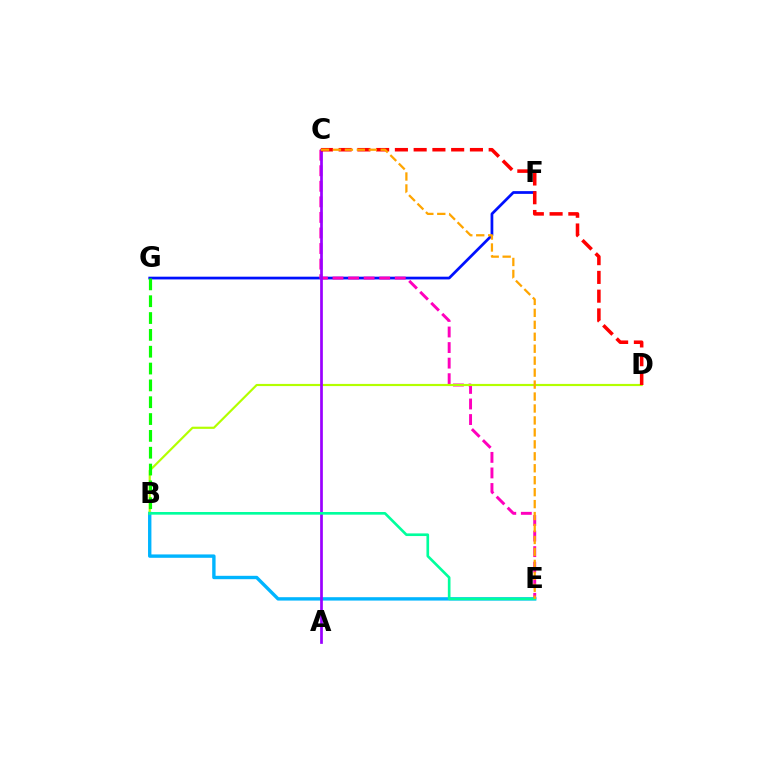{('F', 'G'): [{'color': '#0010ff', 'line_style': 'solid', 'thickness': 1.97}], ('C', 'E'): [{'color': '#ff00bd', 'line_style': 'dashed', 'thickness': 2.11}, {'color': '#ffa500', 'line_style': 'dashed', 'thickness': 1.62}], ('B', 'E'): [{'color': '#00b5ff', 'line_style': 'solid', 'thickness': 2.43}, {'color': '#00ff9d', 'line_style': 'solid', 'thickness': 1.91}], ('B', 'D'): [{'color': '#b3ff00', 'line_style': 'solid', 'thickness': 1.56}], ('B', 'G'): [{'color': '#08ff00', 'line_style': 'dashed', 'thickness': 2.29}], ('A', 'C'): [{'color': '#9b00ff', 'line_style': 'solid', 'thickness': 1.95}], ('C', 'D'): [{'color': '#ff0000', 'line_style': 'dashed', 'thickness': 2.55}]}